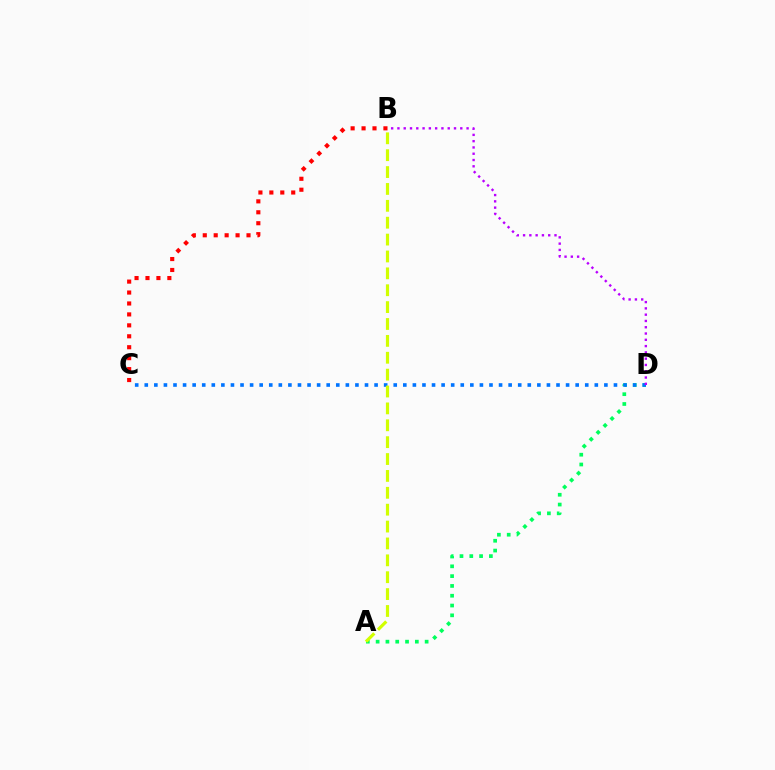{('A', 'D'): [{'color': '#00ff5c', 'line_style': 'dotted', 'thickness': 2.66}], ('B', 'C'): [{'color': '#ff0000', 'line_style': 'dotted', 'thickness': 2.97}], ('C', 'D'): [{'color': '#0074ff', 'line_style': 'dotted', 'thickness': 2.6}], ('B', 'D'): [{'color': '#b900ff', 'line_style': 'dotted', 'thickness': 1.71}], ('A', 'B'): [{'color': '#d1ff00', 'line_style': 'dashed', 'thickness': 2.29}]}